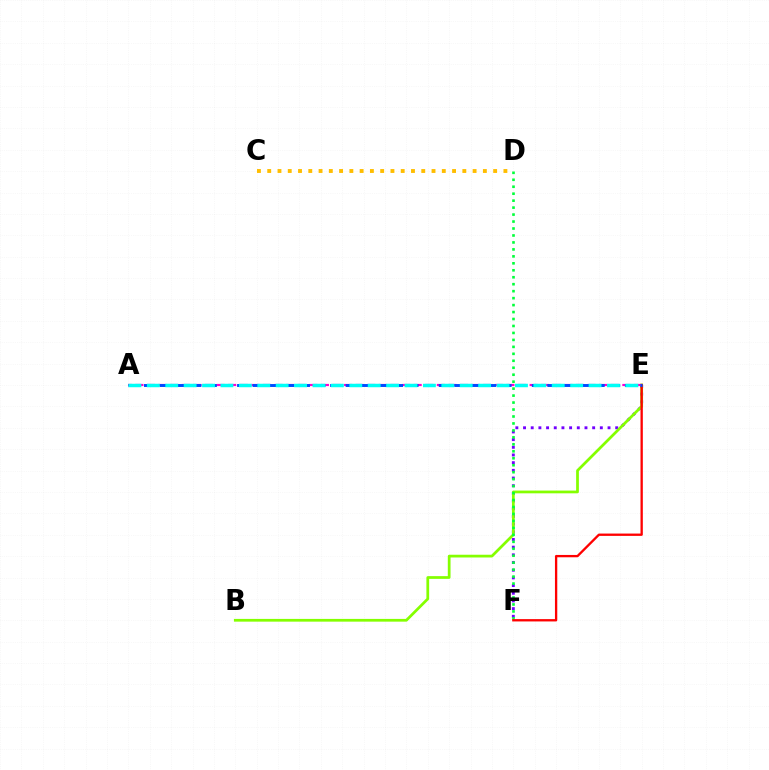{('E', 'F'): [{'color': '#7200ff', 'line_style': 'dotted', 'thickness': 2.09}, {'color': '#ff0000', 'line_style': 'solid', 'thickness': 1.67}], ('B', 'E'): [{'color': '#84ff00', 'line_style': 'solid', 'thickness': 1.97}], ('C', 'D'): [{'color': '#ffbd00', 'line_style': 'dotted', 'thickness': 2.79}], ('D', 'F'): [{'color': '#00ff39', 'line_style': 'dotted', 'thickness': 1.89}], ('A', 'E'): [{'color': '#ff00cf', 'line_style': 'dashed', 'thickness': 1.58}, {'color': '#004bff', 'line_style': 'dashed', 'thickness': 2.11}, {'color': '#00fff6', 'line_style': 'dashed', 'thickness': 2.5}]}